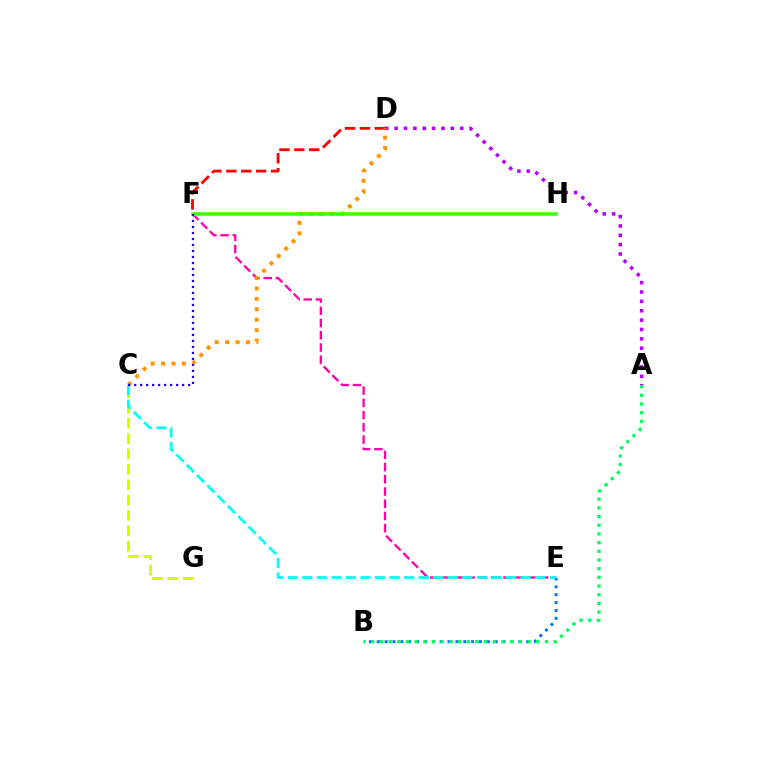{('C', 'G'): [{'color': '#d1ff00', 'line_style': 'dashed', 'thickness': 2.08}], ('B', 'E'): [{'color': '#0074ff', 'line_style': 'dotted', 'thickness': 2.14}], ('A', 'D'): [{'color': '#b900ff', 'line_style': 'dotted', 'thickness': 2.54}], ('A', 'B'): [{'color': '#00ff5c', 'line_style': 'dotted', 'thickness': 2.36}], ('E', 'F'): [{'color': '#ff00ac', 'line_style': 'dashed', 'thickness': 1.66}], ('D', 'F'): [{'color': '#ff0000', 'line_style': 'dashed', 'thickness': 2.02}], ('C', 'E'): [{'color': '#00fff6', 'line_style': 'dashed', 'thickness': 1.98}], ('C', 'D'): [{'color': '#ff9400', 'line_style': 'dotted', 'thickness': 2.83}], ('F', 'H'): [{'color': '#3dff00', 'line_style': 'solid', 'thickness': 2.54}], ('C', 'F'): [{'color': '#2500ff', 'line_style': 'dotted', 'thickness': 1.63}]}